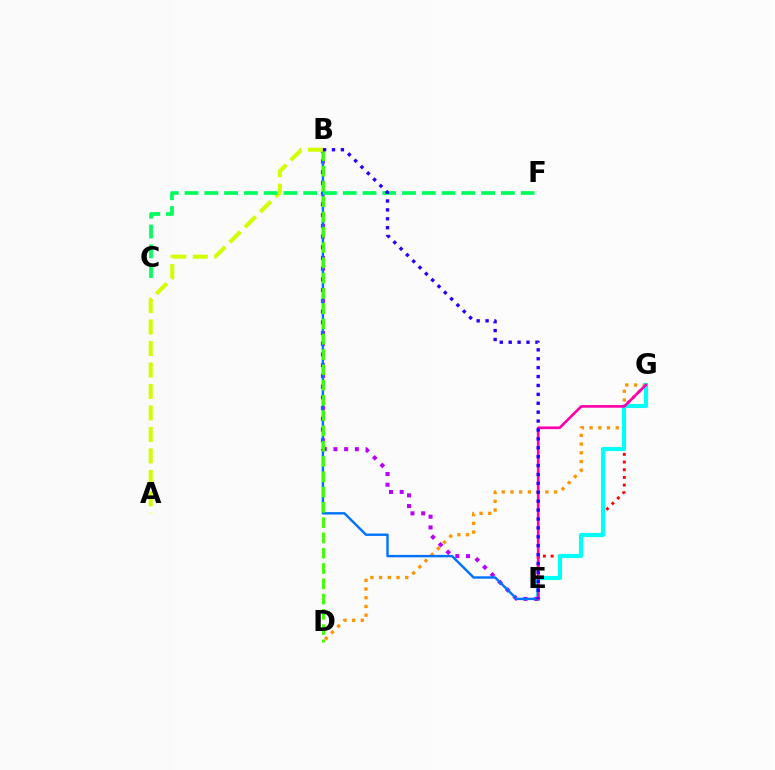{('E', 'G'): [{'color': '#ff0000', 'line_style': 'dotted', 'thickness': 2.09}, {'color': '#00fff6', 'line_style': 'solid', 'thickness': 2.98}, {'color': '#ff00ac', 'line_style': 'solid', 'thickness': 1.92}], ('D', 'G'): [{'color': '#ff9400', 'line_style': 'dotted', 'thickness': 2.37}], ('B', 'E'): [{'color': '#b900ff', 'line_style': 'dotted', 'thickness': 2.91}, {'color': '#0074ff', 'line_style': 'solid', 'thickness': 1.75}, {'color': '#2500ff', 'line_style': 'dotted', 'thickness': 2.42}], ('B', 'D'): [{'color': '#3dff00', 'line_style': 'dashed', 'thickness': 2.08}], ('A', 'B'): [{'color': '#d1ff00', 'line_style': 'dashed', 'thickness': 2.92}], ('C', 'F'): [{'color': '#00ff5c', 'line_style': 'dashed', 'thickness': 2.69}]}